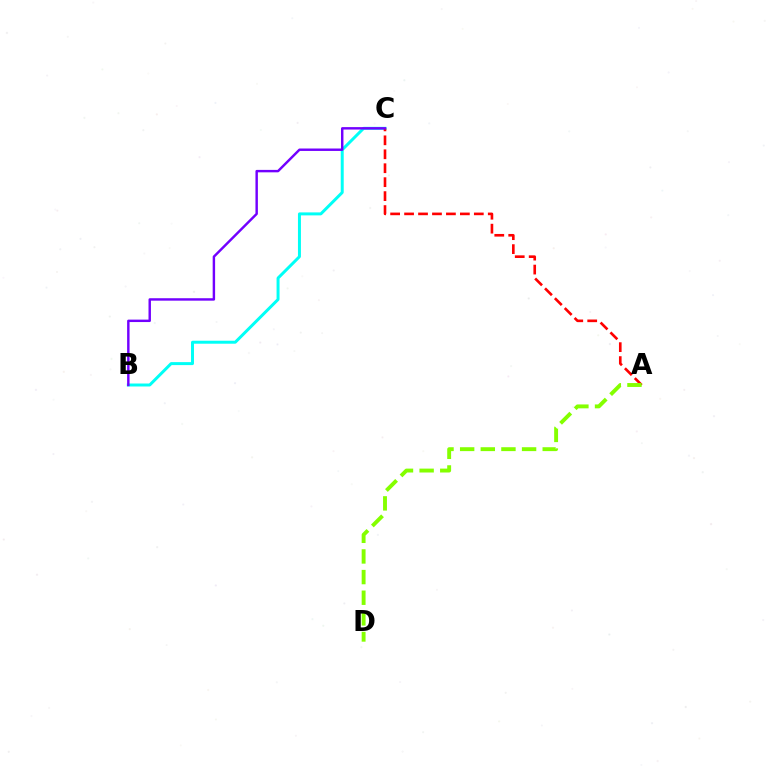{('B', 'C'): [{'color': '#00fff6', 'line_style': 'solid', 'thickness': 2.14}, {'color': '#7200ff', 'line_style': 'solid', 'thickness': 1.75}], ('A', 'C'): [{'color': '#ff0000', 'line_style': 'dashed', 'thickness': 1.89}], ('A', 'D'): [{'color': '#84ff00', 'line_style': 'dashed', 'thickness': 2.8}]}